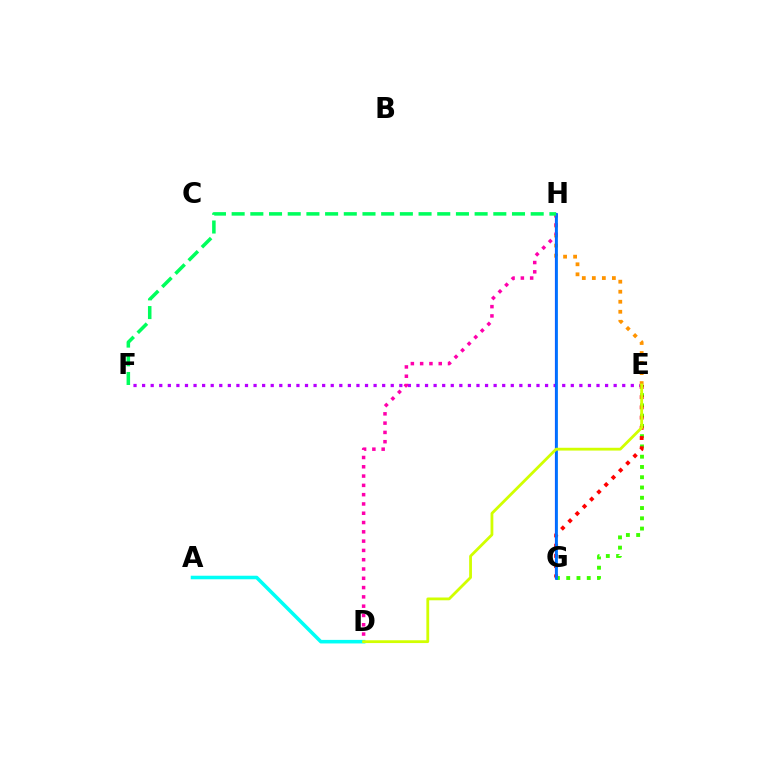{('E', 'F'): [{'color': '#b900ff', 'line_style': 'dotted', 'thickness': 2.33}], ('E', 'G'): [{'color': '#3dff00', 'line_style': 'dotted', 'thickness': 2.79}, {'color': '#ff0000', 'line_style': 'dotted', 'thickness': 2.78}], ('E', 'H'): [{'color': '#ff9400', 'line_style': 'dotted', 'thickness': 2.72}], ('G', 'H'): [{'color': '#2500ff', 'line_style': 'solid', 'thickness': 1.55}, {'color': '#0074ff', 'line_style': 'solid', 'thickness': 1.98}], ('D', 'H'): [{'color': '#ff00ac', 'line_style': 'dotted', 'thickness': 2.52}], ('A', 'D'): [{'color': '#00fff6', 'line_style': 'solid', 'thickness': 2.56}], ('F', 'H'): [{'color': '#00ff5c', 'line_style': 'dashed', 'thickness': 2.54}], ('D', 'E'): [{'color': '#d1ff00', 'line_style': 'solid', 'thickness': 2.01}]}